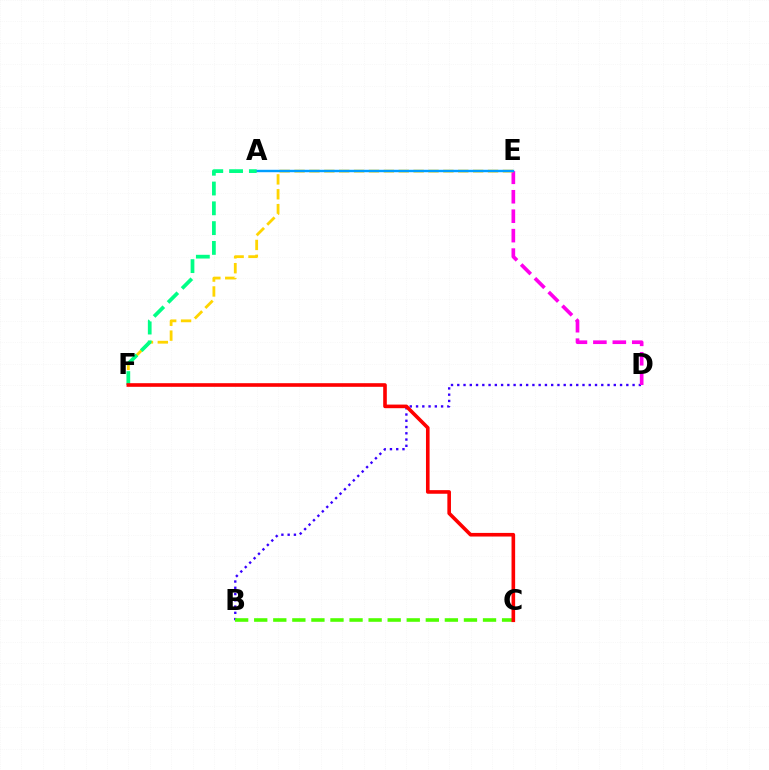{('B', 'D'): [{'color': '#3700ff', 'line_style': 'dotted', 'thickness': 1.7}], ('D', 'E'): [{'color': '#ff00ed', 'line_style': 'dashed', 'thickness': 2.64}], ('E', 'F'): [{'color': '#ffd500', 'line_style': 'dashed', 'thickness': 2.02}], ('A', 'E'): [{'color': '#009eff', 'line_style': 'solid', 'thickness': 1.75}], ('A', 'F'): [{'color': '#00ff86', 'line_style': 'dashed', 'thickness': 2.69}], ('B', 'C'): [{'color': '#4fff00', 'line_style': 'dashed', 'thickness': 2.59}], ('C', 'F'): [{'color': '#ff0000', 'line_style': 'solid', 'thickness': 2.6}]}